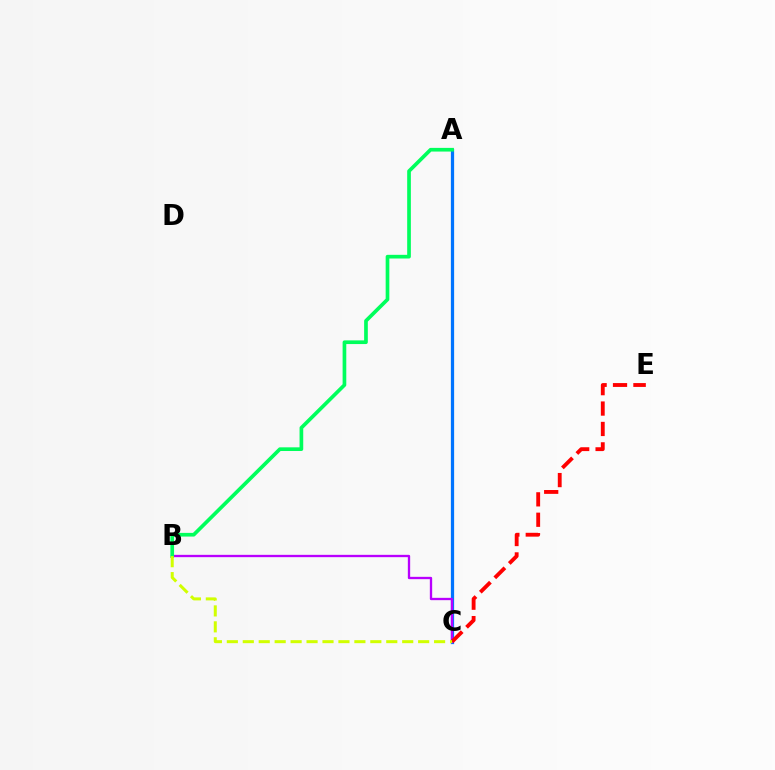{('A', 'C'): [{'color': '#0074ff', 'line_style': 'solid', 'thickness': 2.34}], ('B', 'C'): [{'color': '#b900ff', 'line_style': 'solid', 'thickness': 1.67}, {'color': '#d1ff00', 'line_style': 'dashed', 'thickness': 2.17}], ('C', 'E'): [{'color': '#ff0000', 'line_style': 'dashed', 'thickness': 2.77}], ('A', 'B'): [{'color': '#00ff5c', 'line_style': 'solid', 'thickness': 2.65}]}